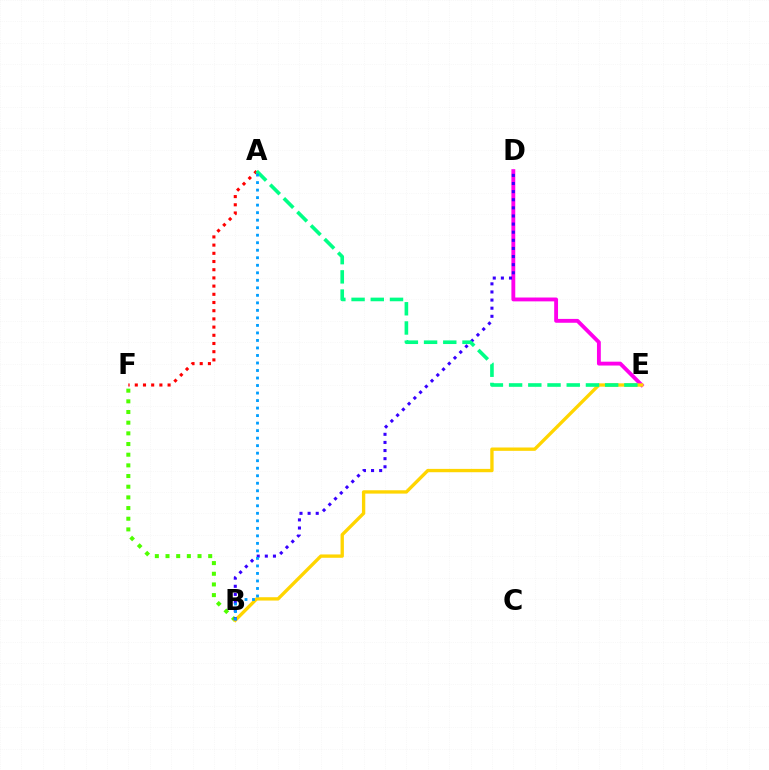{('A', 'F'): [{'color': '#ff0000', 'line_style': 'dotted', 'thickness': 2.23}], ('D', 'E'): [{'color': '#ff00ed', 'line_style': 'solid', 'thickness': 2.78}], ('B', 'F'): [{'color': '#4fff00', 'line_style': 'dotted', 'thickness': 2.9}], ('B', 'E'): [{'color': '#ffd500', 'line_style': 'solid', 'thickness': 2.4}], ('B', 'D'): [{'color': '#3700ff', 'line_style': 'dotted', 'thickness': 2.2}], ('A', 'E'): [{'color': '#00ff86', 'line_style': 'dashed', 'thickness': 2.61}], ('A', 'B'): [{'color': '#009eff', 'line_style': 'dotted', 'thickness': 2.04}]}